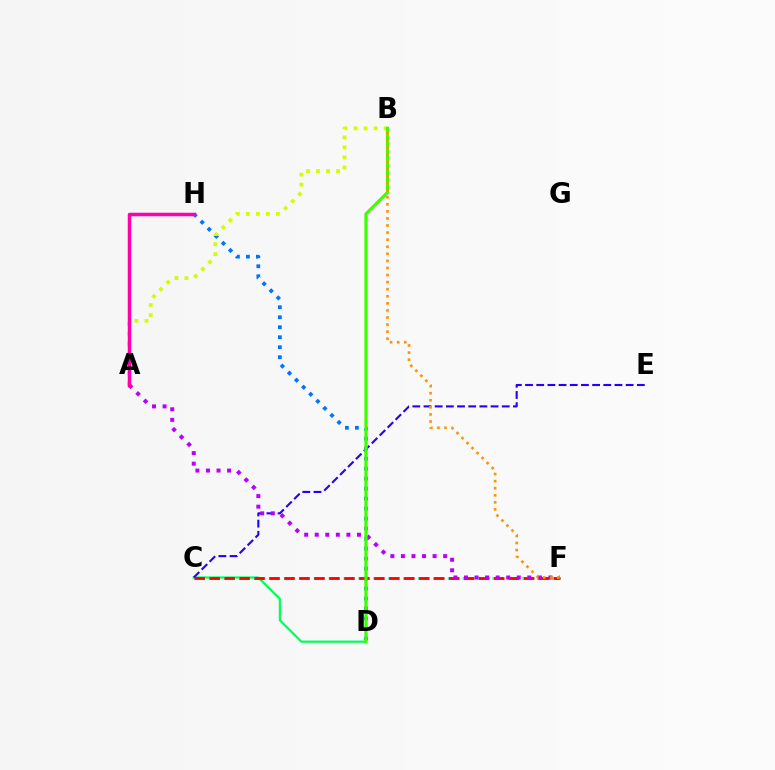{('C', 'D'): [{'color': '#00ff5c', 'line_style': 'solid', 'thickness': 1.6}], ('C', 'F'): [{'color': '#00fff6', 'line_style': 'dotted', 'thickness': 2.02}, {'color': '#ff0000', 'line_style': 'dashed', 'thickness': 2.03}], ('C', 'E'): [{'color': '#2500ff', 'line_style': 'dashed', 'thickness': 1.52}], ('D', 'H'): [{'color': '#0074ff', 'line_style': 'dotted', 'thickness': 2.71}], ('A', 'B'): [{'color': '#d1ff00', 'line_style': 'dotted', 'thickness': 2.73}], ('A', 'F'): [{'color': '#b900ff', 'line_style': 'dotted', 'thickness': 2.87}], ('A', 'H'): [{'color': '#ff00ac', 'line_style': 'solid', 'thickness': 2.52}], ('B', 'D'): [{'color': '#3dff00', 'line_style': 'solid', 'thickness': 2.29}], ('B', 'F'): [{'color': '#ff9400', 'line_style': 'dotted', 'thickness': 1.92}]}